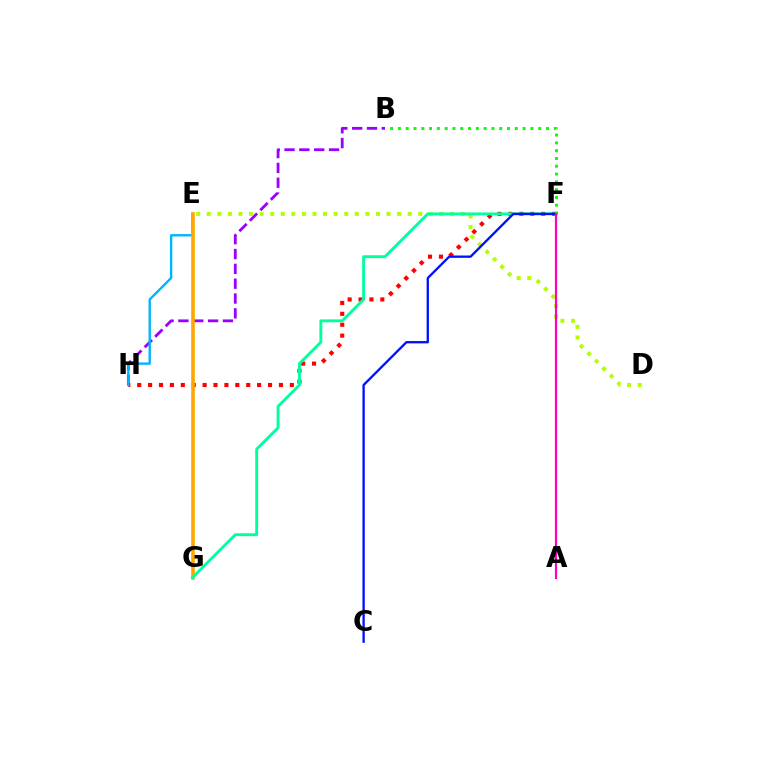{('F', 'H'): [{'color': '#ff0000', 'line_style': 'dotted', 'thickness': 2.96}], ('D', 'E'): [{'color': '#b3ff00', 'line_style': 'dotted', 'thickness': 2.87}], ('B', 'H'): [{'color': '#9b00ff', 'line_style': 'dashed', 'thickness': 2.02}], ('E', 'H'): [{'color': '#00b5ff', 'line_style': 'solid', 'thickness': 1.72}], ('E', 'G'): [{'color': '#ffa500', 'line_style': 'solid', 'thickness': 2.57}], ('F', 'G'): [{'color': '#00ff9d', 'line_style': 'solid', 'thickness': 2.07}], ('C', 'F'): [{'color': '#0010ff', 'line_style': 'solid', 'thickness': 1.67}], ('B', 'F'): [{'color': '#08ff00', 'line_style': 'dotted', 'thickness': 2.12}], ('A', 'F'): [{'color': '#ff00bd', 'line_style': 'solid', 'thickness': 1.57}]}